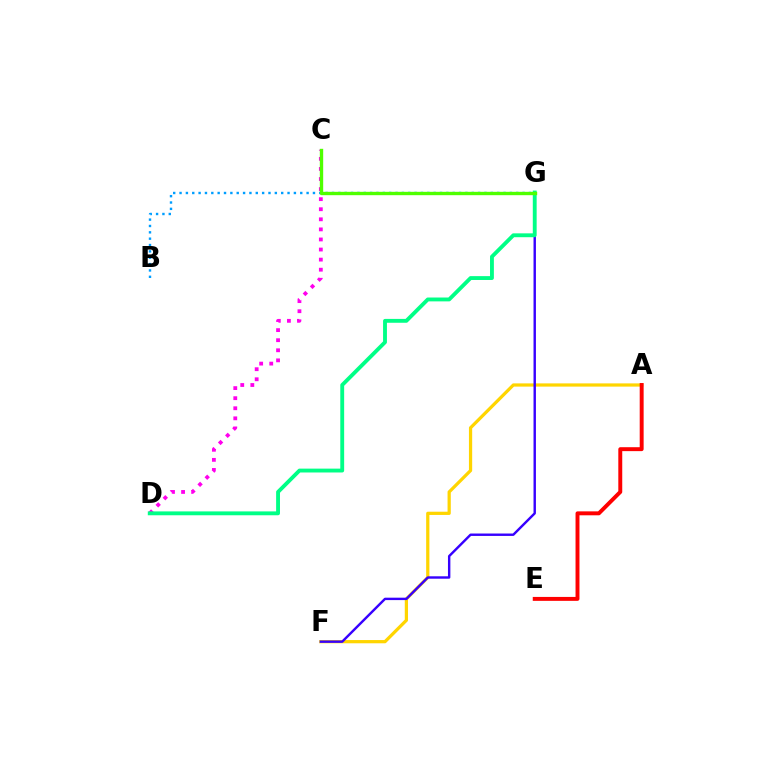{('C', 'D'): [{'color': '#ff00ed', 'line_style': 'dotted', 'thickness': 2.74}], ('A', 'F'): [{'color': '#ffd500', 'line_style': 'solid', 'thickness': 2.33}], ('F', 'G'): [{'color': '#3700ff', 'line_style': 'solid', 'thickness': 1.74}], ('D', 'G'): [{'color': '#00ff86', 'line_style': 'solid', 'thickness': 2.78}], ('B', 'G'): [{'color': '#009eff', 'line_style': 'dotted', 'thickness': 1.73}], ('A', 'E'): [{'color': '#ff0000', 'line_style': 'solid', 'thickness': 2.83}], ('C', 'G'): [{'color': '#4fff00', 'line_style': 'solid', 'thickness': 2.43}]}